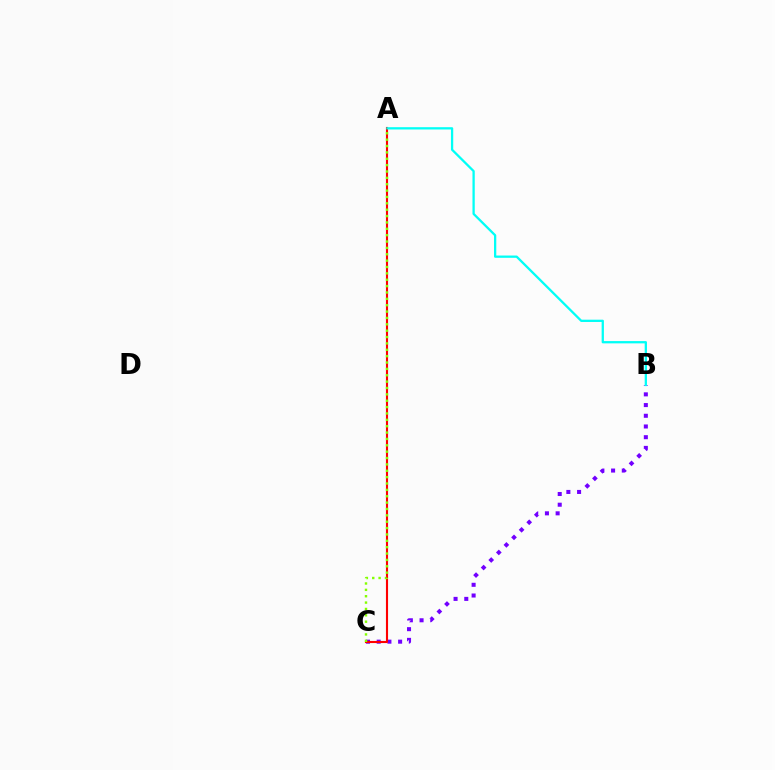{('B', 'C'): [{'color': '#7200ff', 'line_style': 'dotted', 'thickness': 2.91}], ('A', 'C'): [{'color': '#ff0000', 'line_style': 'solid', 'thickness': 1.52}, {'color': '#84ff00', 'line_style': 'dotted', 'thickness': 1.73}], ('A', 'B'): [{'color': '#00fff6', 'line_style': 'solid', 'thickness': 1.64}]}